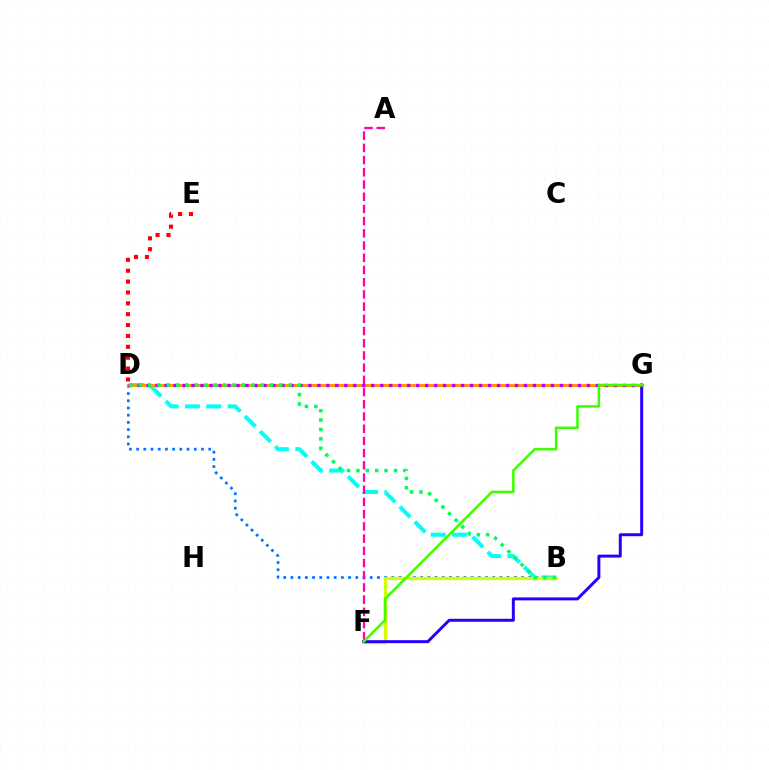{('B', 'D'): [{'color': '#0074ff', 'line_style': 'dotted', 'thickness': 1.96}, {'color': '#00fff6', 'line_style': 'dashed', 'thickness': 2.9}, {'color': '#00ff5c', 'line_style': 'dotted', 'thickness': 2.55}], ('B', 'F'): [{'color': '#d1ff00', 'line_style': 'solid', 'thickness': 2.4}], ('F', 'G'): [{'color': '#2500ff', 'line_style': 'solid', 'thickness': 2.14}, {'color': '#3dff00', 'line_style': 'solid', 'thickness': 1.83}], ('D', 'G'): [{'color': '#ff9400', 'line_style': 'solid', 'thickness': 2.1}, {'color': '#b900ff', 'line_style': 'dotted', 'thickness': 2.44}], ('D', 'E'): [{'color': '#ff0000', 'line_style': 'dotted', 'thickness': 2.96}], ('A', 'F'): [{'color': '#ff00ac', 'line_style': 'dashed', 'thickness': 1.66}]}